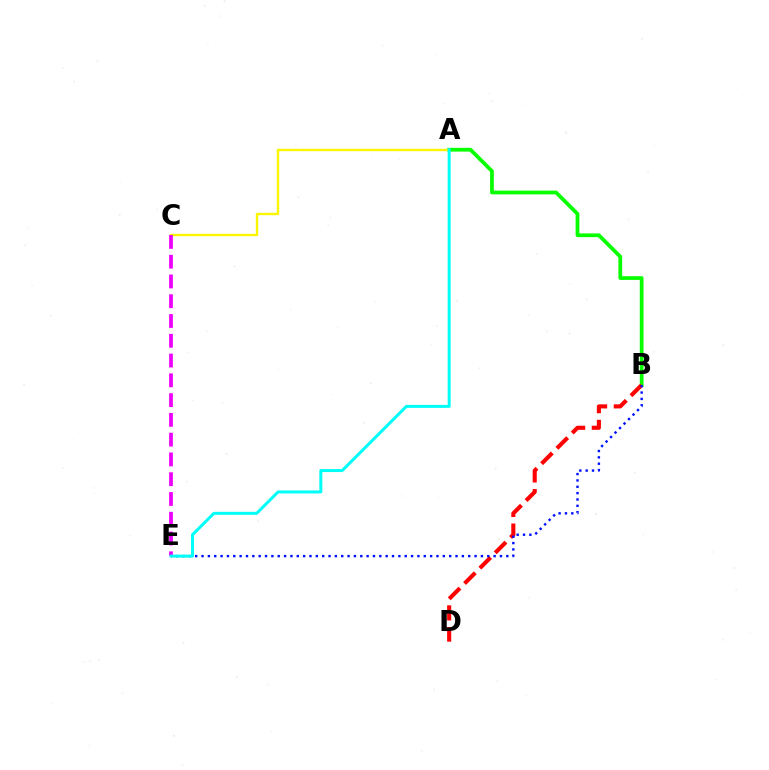{('A', 'B'): [{'color': '#08ff00', 'line_style': 'solid', 'thickness': 2.7}], ('B', 'D'): [{'color': '#ff0000', 'line_style': 'dashed', 'thickness': 2.94}], ('B', 'E'): [{'color': '#0010ff', 'line_style': 'dotted', 'thickness': 1.73}], ('A', 'C'): [{'color': '#fcf500', 'line_style': 'solid', 'thickness': 1.71}], ('C', 'E'): [{'color': '#ee00ff', 'line_style': 'dashed', 'thickness': 2.69}], ('A', 'E'): [{'color': '#00fff6', 'line_style': 'solid', 'thickness': 2.16}]}